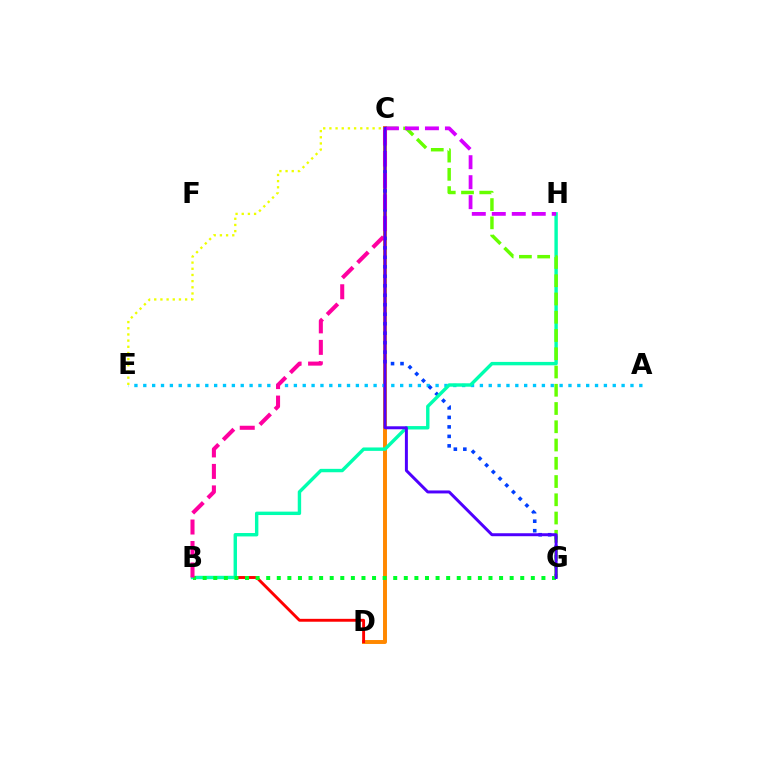{('C', 'D'): [{'color': '#ff8800', 'line_style': 'solid', 'thickness': 2.84}], ('B', 'D'): [{'color': '#ff0000', 'line_style': 'solid', 'thickness': 2.08}], ('A', 'E'): [{'color': '#00c7ff', 'line_style': 'dotted', 'thickness': 2.41}], ('C', 'G'): [{'color': '#003fff', 'line_style': 'dotted', 'thickness': 2.58}, {'color': '#66ff00', 'line_style': 'dashed', 'thickness': 2.48}, {'color': '#4f00ff', 'line_style': 'solid', 'thickness': 2.14}], ('C', 'E'): [{'color': '#eeff00', 'line_style': 'dotted', 'thickness': 1.68}], ('B', 'H'): [{'color': '#00ffaf', 'line_style': 'solid', 'thickness': 2.45}], ('B', 'G'): [{'color': '#00ff27', 'line_style': 'dotted', 'thickness': 2.88}], ('C', 'H'): [{'color': '#d600ff', 'line_style': 'dashed', 'thickness': 2.71}], ('B', 'C'): [{'color': '#ff00a0', 'line_style': 'dashed', 'thickness': 2.92}]}